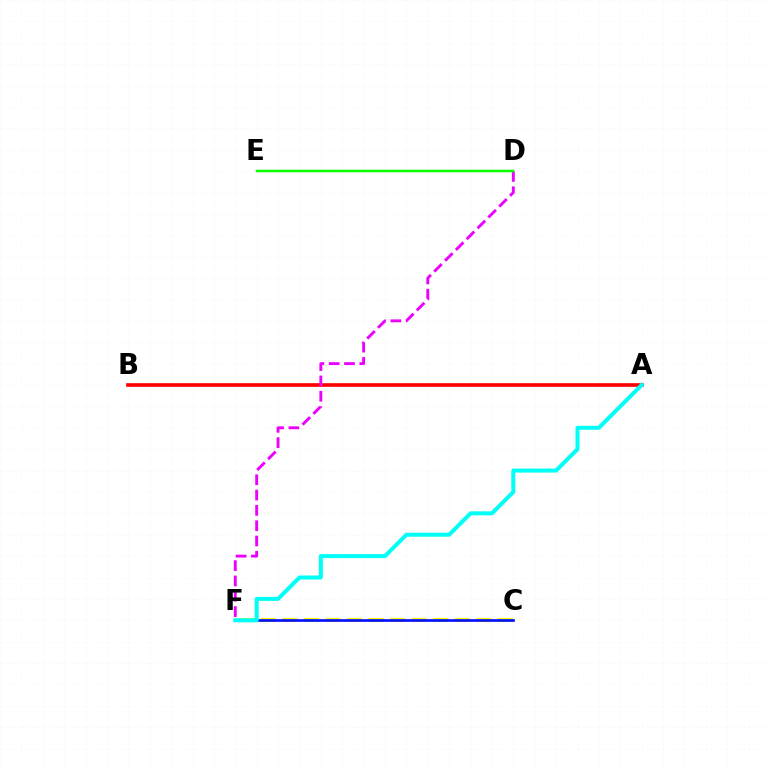{('A', 'B'): [{'color': '#ff0000', 'line_style': 'solid', 'thickness': 2.63}], ('D', 'F'): [{'color': '#ee00ff', 'line_style': 'dashed', 'thickness': 2.08}], ('C', 'F'): [{'color': '#fcf500', 'line_style': 'dashed', 'thickness': 2.93}, {'color': '#0010ff', 'line_style': 'solid', 'thickness': 1.92}], ('A', 'F'): [{'color': '#00fff6', 'line_style': 'solid', 'thickness': 2.89}], ('D', 'E'): [{'color': '#08ff00', 'line_style': 'solid', 'thickness': 1.79}]}